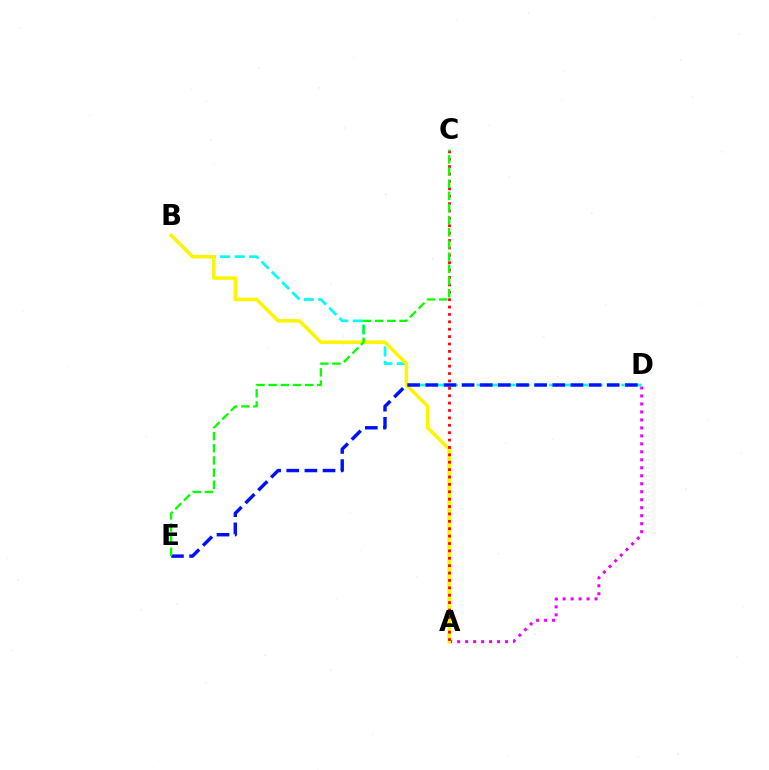{('A', 'D'): [{'color': '#ee00ff', 'line_style': 'dotted', 'thickness': 2.17}], ('B', 'D'): [{'color': '#00fff6', 'line_style': 'dashed', 'thickness': 1.97}], ('A', 'B'): [{'color': '#fcf500', 'line_style': 'solid', 'thickness': 2.53}], ('D', 'E'): [{'color': '#0010ff', 'line_style': 'dashed', 'thickness': 2.46}], ('A', 'C'): [{'color': '#ff0000', 'line_style': 'dotted', 'thickness': 2.01}], ('C', 'E'): [{'color': '#08ff00', 'line_style': 'dashed', 'thickness': 1.65}]}